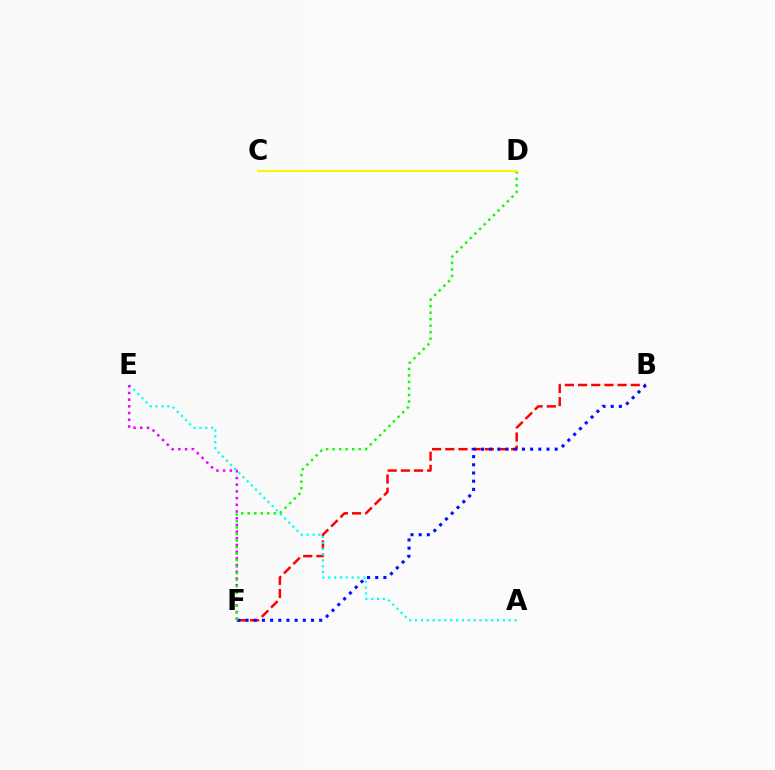{('B', 'F'): [{'color': '#ff0000', 'line_style': 'dashed', 'thickness': 1.79}, {'color': '#0010ff', 'line_style': 'dotted', 'thickness': 2.22}], ('A', 'E'): [{'color': '#00fff6', 'line_style': 'dotted', 'thickness': 1.59}], ('E', 'F'): [{'color': '#ee00ff', 'line_style': 'dotted', 'thickness': 1.82}], ('D', 'F'): [{'color': '#08ff00', 'line_style': 'dotted', 'thickness': 1.77}], ('C', 'D'): [{'color': '#fcf500', 'line_style': 'solid', 'thickness': 1.53}]}